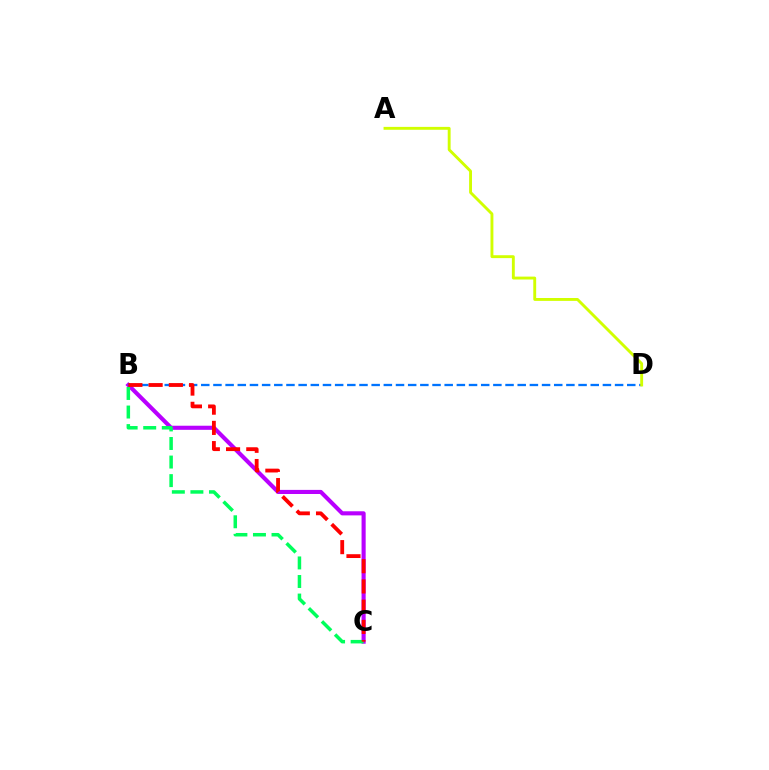{('B', 'C'): [{'color': '#b900ff', 'line_style': 'solid', 'thickness': 2.95}, {'color': '#00ff5c', 'line_style': 'dashed', 'thickness': 2.52}, {'color': '#ff0000', 'line_style': 'dashed', 'thickness': 2.75}], ('B', 'D'): [{'color': '#0074ff', 'line_style': 'dashed', 'thickness': 1.65}], ('A', 'D'): [{'color': '#d1ff00', 'line_style': 'solid', 'thickness': 2.08}]}